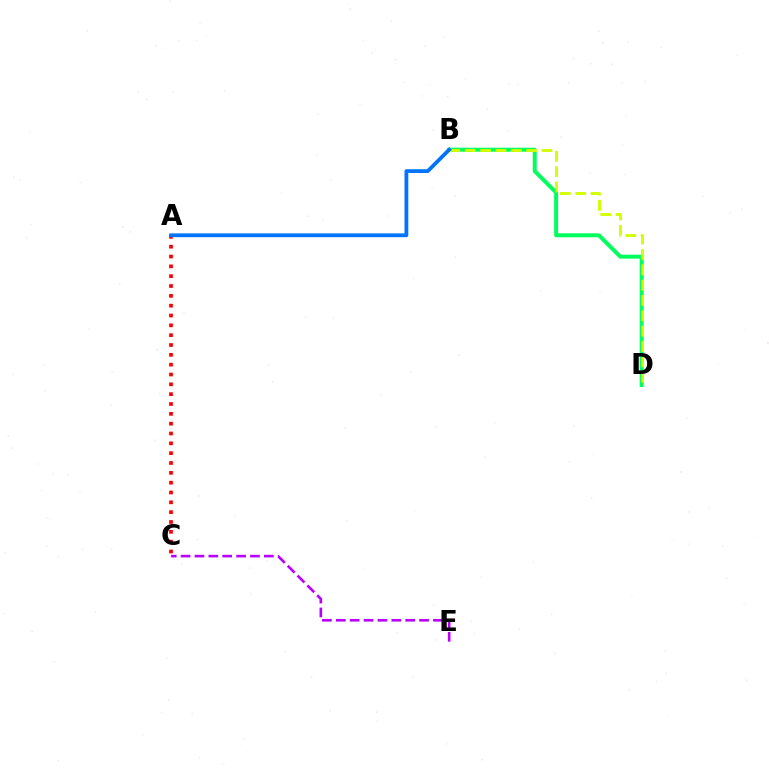{('A', 'C'): [{'color': '#ff0000', 'line_style': 'dotted', 'thickness': 2.67}], ('B', 'D'): [{'color': '#00ff5c', 'line_style': 'solid', 'thickness': 2.85}, {'color': '#d1ff00', 'line_style': 'dashed', 'thickness': 2.08}], ('C', 'E'): [{'color': '#b900ff', 'line_style': 'dashed', 'thickness': 1.89}], ('A', 'B'): [{'color': '#0074ff', 'line_style': 'solid', 'thickness': 2.74}]}